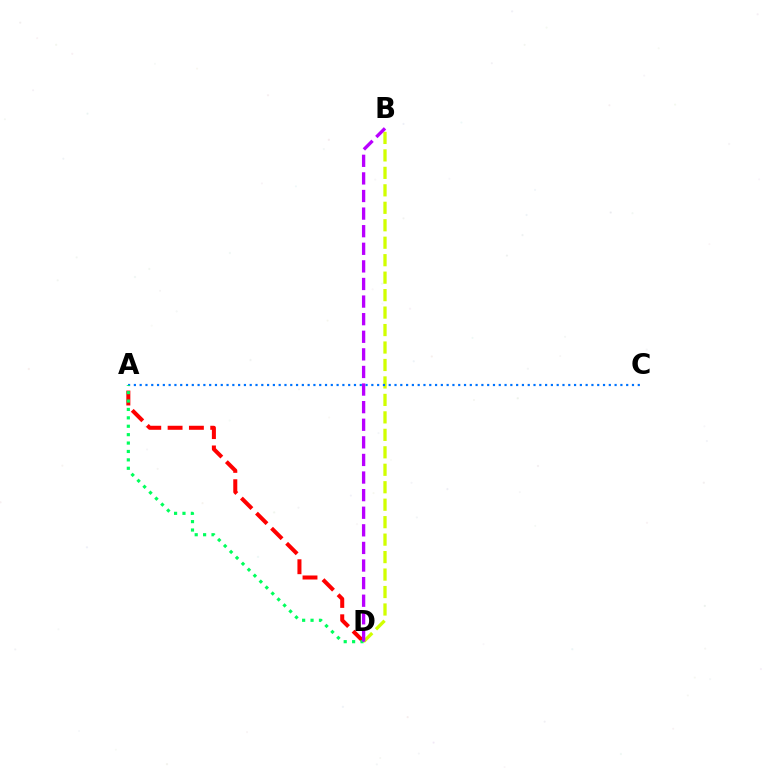{('B', 'D'): [{'color': '#d1ff00', 'line_style': 'dashed', 'thickness': 2.37}, {'color': '#b900ff', 'line_style': 'dashed', 'thickness': 2.39}], ('A', 'C'): [{'color': '#0074ff', 'line_style': 'dotted', 'thickness': 1.57}], ('A', 'D'): [{'color': '#ff0000', 'line_style': 'dashed', 'thickness': 2.9}, {'color': '#00ff5c', 'line_style': 'dotted', 'thickness': 2.28}]}